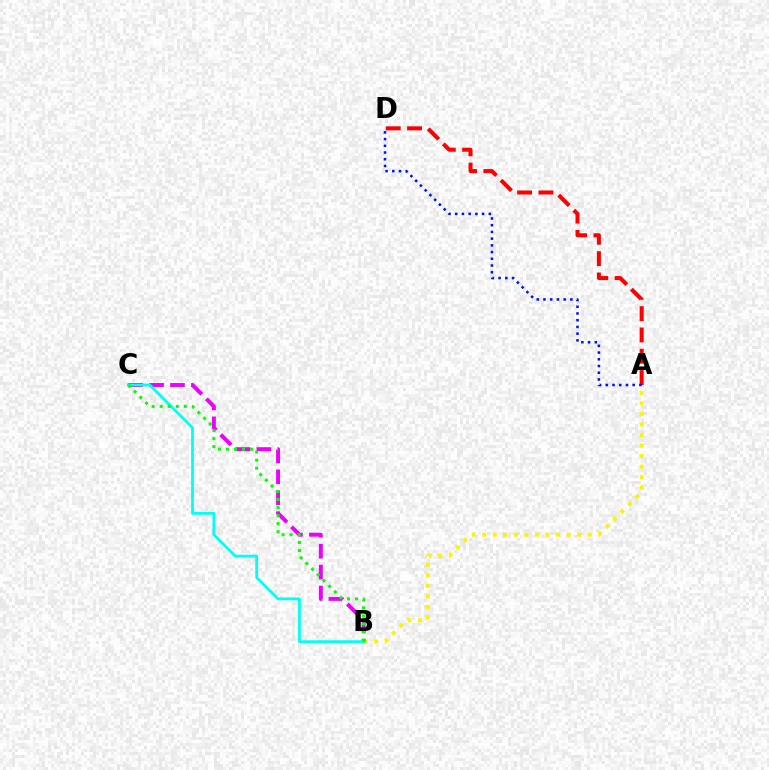{('A', 'B'): [{'color': '#fcf500', 'line_style': 'dotted', 'thickness': 2.87}], ('B', 'C'): [{'color': '#ee00ff', 'line_style': 'dashed', 'thickness': 2.84}, {'color': '#00fff6', 'line_style': 'solid', 'thickness': 1.99}, {'color': '#08ff00', 'line_style': 'dotted', 'thickness': 2.18}], ('A', 'D'): [{'color': '#ff0000', 'line_style': 'dashed', 'thickness': 2.9}, {'color': '#0010ff', 'line_style': 'dotted', 'thickness': 1.83}]}